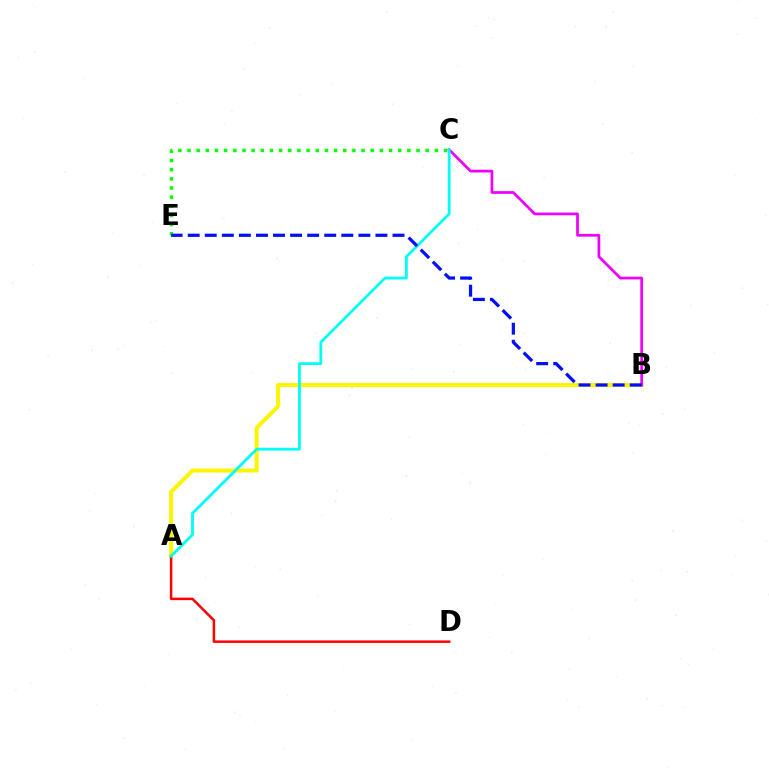{('C', 'E'): [{'color': '#08ff00', 'line_style': 'dotted', 'thickness': 2.49}], ('A', 'B'): [{'color': '#fcf500', 'line_style': 'solid', 'thickness': 2.86}], ('B', 'C'): [{'color': '#ee00ff', 'line_style': 'solid', 'thickness': 1.97}], ('A', 'D'): [{'color': '#ff0000', 'line_style': 'solid', 'thickness': 1.8}], ('A', 'C'): [{'color': '#00fff6', 'line_style': 'solid', 'thickness': 2.01}], ('B', 'E'): [{'color': '#0010ff', 'line_style': 'dashed', 'thickness': 2.32}]}